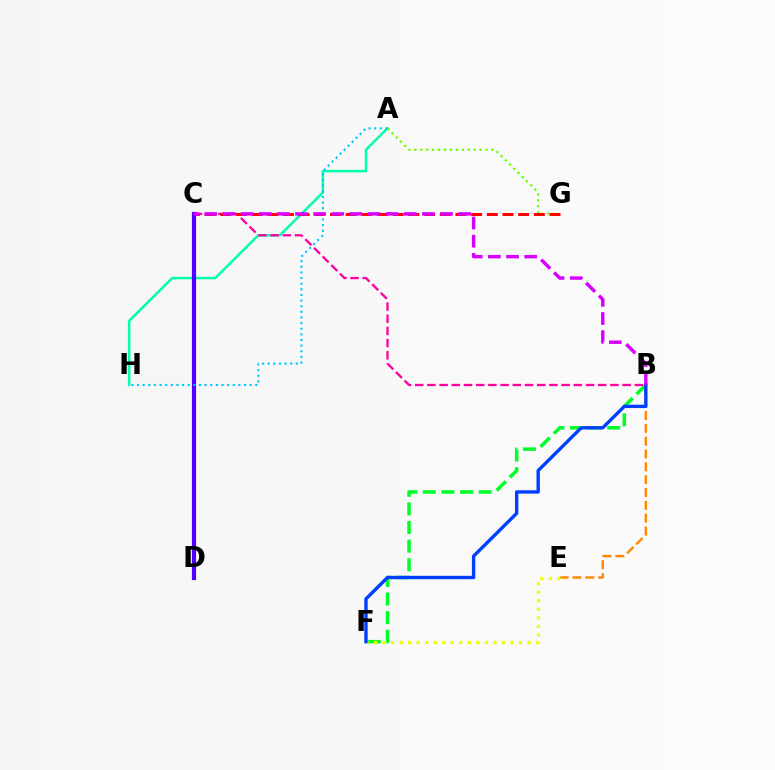{('A', 'H'): [{'color': '#00ffaf', 'line_style': 'solid', 'thickness': 1.8}, {'color': '#00c7ff', 'line_style': 'dotted', 'thickness': 1.53}], ('B', 'F'): [{'color': '#00ff27', 'line_style': 'dashed', 'thickness': 2.53}, {'color': '#003fff', 'line_style': 'solid', 'thickness': 2.43}], ('B', 'E'): [{'color': '#ff8800', 'line_style': 'dashed', 'thickness': 1.74}], ('A', 'G'): [{'color': '#66ff00', 'line_style': 'dotted', 'thickness': 1.61}], ('B', 'C'): [{'color': '#ff00a0', 'line_style': 'dashed', 'thickness': 1.66}, {'color': '#d600ff', 'line_style': 'dashed', 'thickness': 2.46}], ('C', 'G'): [{'color': '#ff0000', 'line_style': 'dashed', 'thickness': 2.13}], ('C', 'D'): [{'color': '#4f00ff', 'line_style': 'solid', 'thickness': 3.0}], ('E', 'F'): [{'color': '#eeff00', 'line_style': 'dotted', 'thickness': 2.32}]}